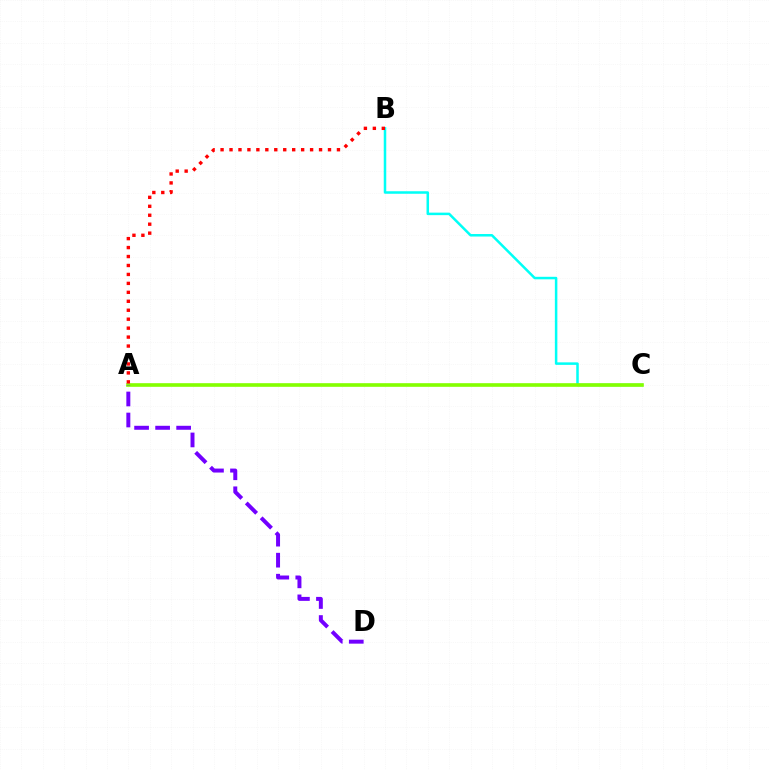{('B', 'C'): [{'color': '#00fff6', 'line_style': 'solid', 'thickness': 1.81}], ('A', 'C'): [{'color': '#84ff00', 'line_style': 'solid', 'thickness': 2.61}], ('A', 'B'): [{'color': '#ff0000', 'line_style': 'dotted', 'thickness': 2.43}], ('A', 'D'): [{'color': '#7200ff', 'line_style': 'dashed', 'thickness': 2.86}]}